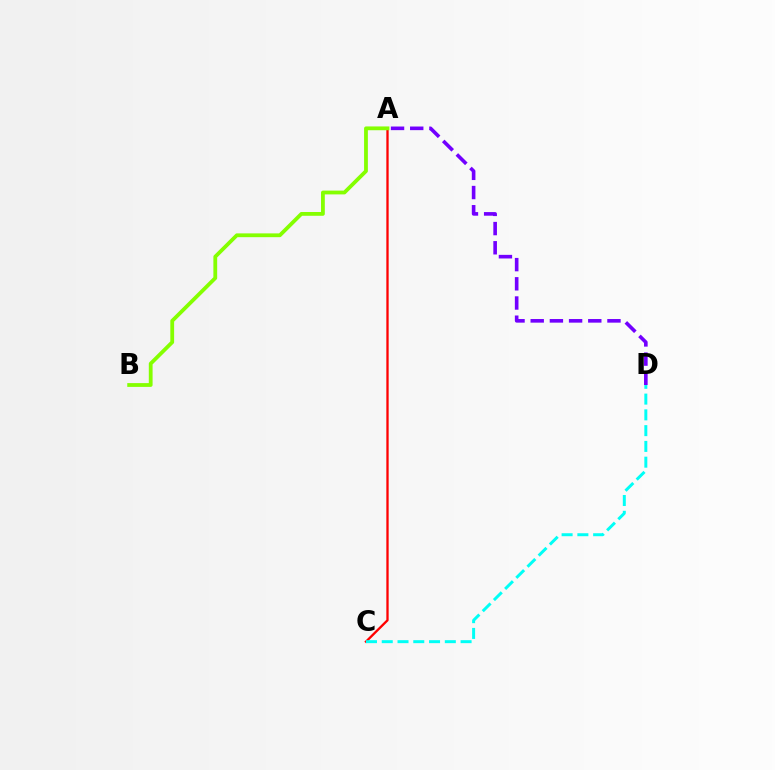{('A', 'C'): [{'color': '#ff0000', 'line_style': 'solid', 'thickness': 1.67}], ('A', 'B'): [{'color': '#84ff00', 'line_style': 'solid', 'thickness': 2.73}], ('A', 'D'): [{'color': '#7200ff', 'line_style': 'dashed', 'thickness': 2.61}], ('C', 'D'): [{'color': '#00fff6', 'line_style': 'dashed', 'thickness': 2.14}]}